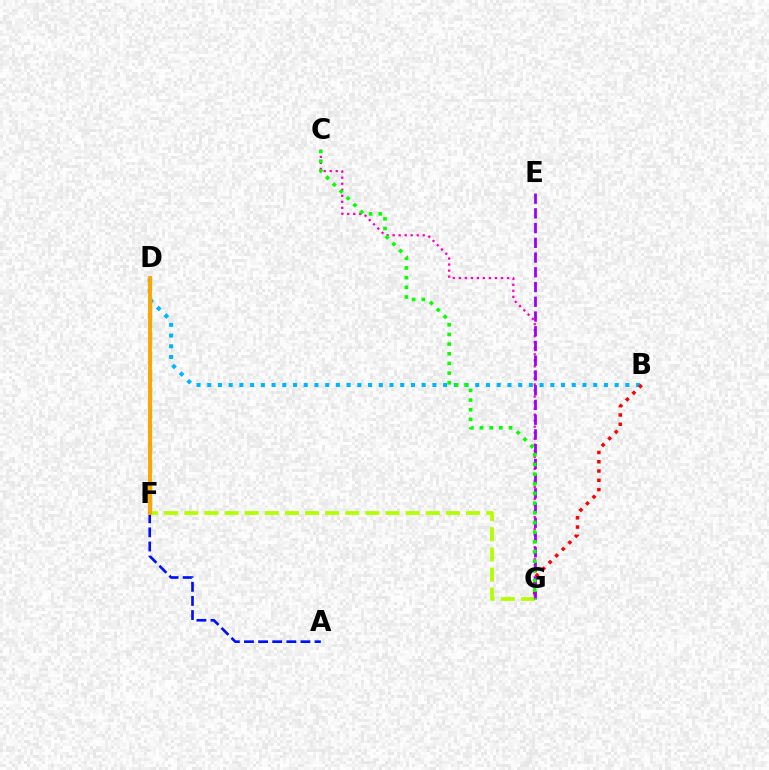{('B', 'D'): [{'color': '#00b5ff', 'line_style': 'dotted', 'thickness': 2.91}], ('A', 'F'): [{'color': '#0010ff', 'line_style': 'dashed', 'thickness': 1.92}], ('D', 'F'): [{'color': '#00ff9d', 'line_style': 'dashed', 'thickness': 2.47}, {'color': '#ffa500', 'line_style': 'solid', 'thickness': 2.81}], ('F', 'G'): [{'color': '#b3ff00', 'line_style': 'dashed', 'thickness': 2.73}], ('C', 'G'): [{'color': '#ff00bd', 'line_style': 'dotted', 'thickness': 1.64}, {'color': '#08ff00', 'line_style': 'dotted', 'thickness': 2.63}], ('B', 'G'): [{'color': '#ff0000', 'line_style': 'dotted', 'thickness': 2.52}], ('E', 'G'): [{'color': '#9b00ff', 'line_style': 'dashed', 'thickness': 2.0}]}